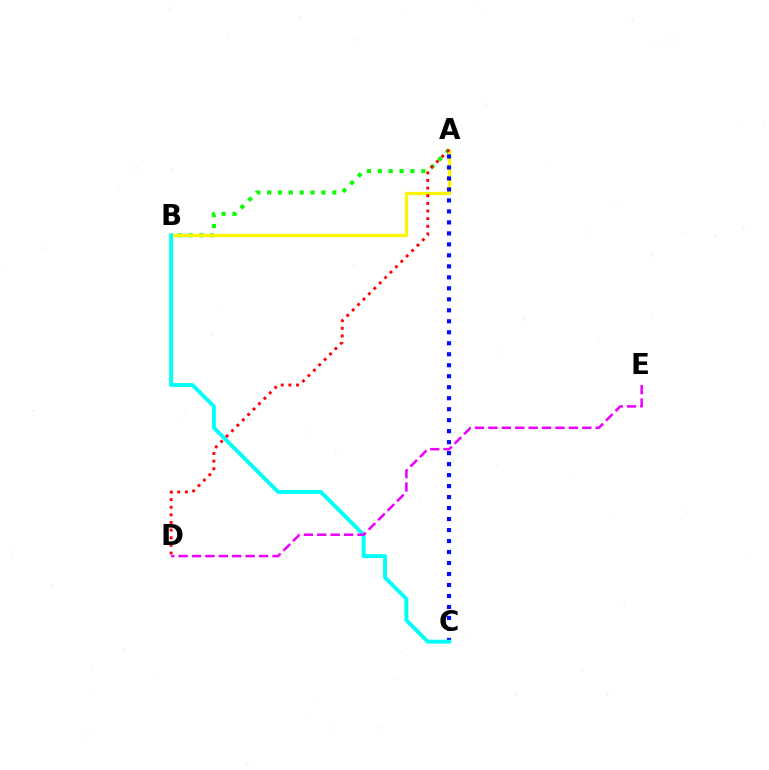{('A', 'B'): [{'color': '#08ff00', 'line_style': 'dotted', 'thickness': 2.95}, {'color': '#fcf500', 'line_style': 'solid', 'thickness': 2.33}], ('A', 'C'): [{'color': '#0010ff', 'line_style': 'dotted', 'thickness': 2.99}], ('B', 'C'): [{'color': '#00fff6', 'line_style': 'solid', 'thickness': 2.8}], ('A', 'D'): [{'color': '#ff0000', 'line_style': 'dotted', 'thickness': 2.07}], ('D', 'E'): [{'color': '#ee00ff', 'line_style': 'dashed', 'thickness': 1.82}]}